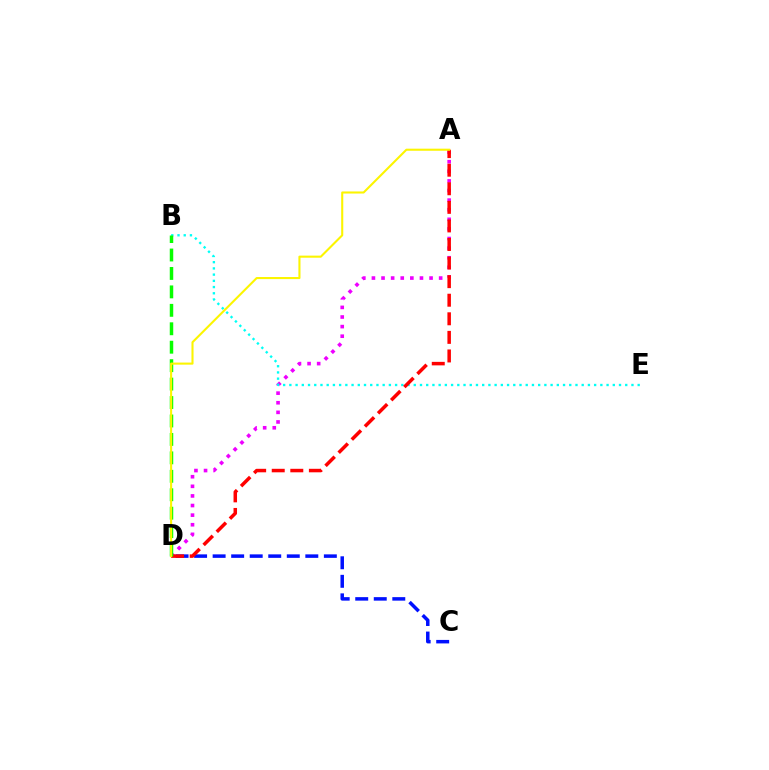{('A', 'D'): [{'color': '#ee00ff', 'line_style': 'dotted', 'thickness': 2.61}, {'color': '#ff0000', 'line_style': 'dashed', 'thickness': 2.52}, {'color': '#fcf500', 'line_style': 'solid', 'thickness': 1.5}], ('B', 'E'): [{'color': '#00fff6', 'line_style': 'dotted', 'thickness': 1.69}], ('C', 'D'): [{'color': '#0010ff', 'line_style': 'dashed', 'thickness': 2.52}], ('B', 'D'): [{'color': '#08ff00', 'line_style': 'dashed', 'thickness': 2.51}]}